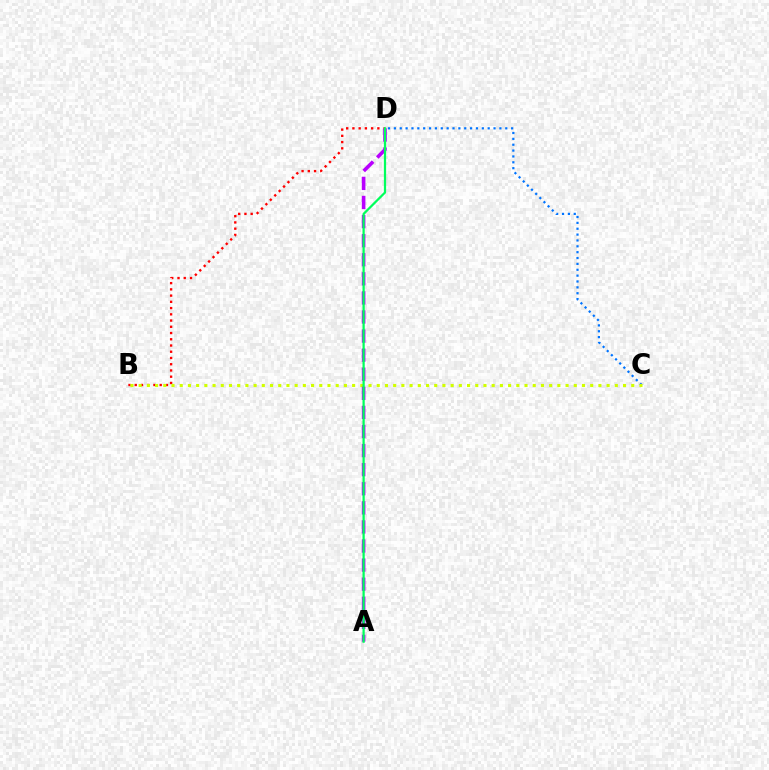{('C', 'D'): [{'color': '#0074ff', 'line_style': 'dotted', 'thickness': 1.59}], ('B', 'D'): [{'color': '#ff0000', 'line_style': 'dotted', 'thickness': 1.69}], ('B', 'C'): [{'color': '#d1ff00', 'line_style': 'dotted', 'thickness': 2.23}], ('A', 'D'): [{'color': '#b900ff', 'line_style': 'dashed', 'thickness': 2.59}, {'color': '#00ff5c', 'line_style': 'solid', 'thickness': 1.61}]}